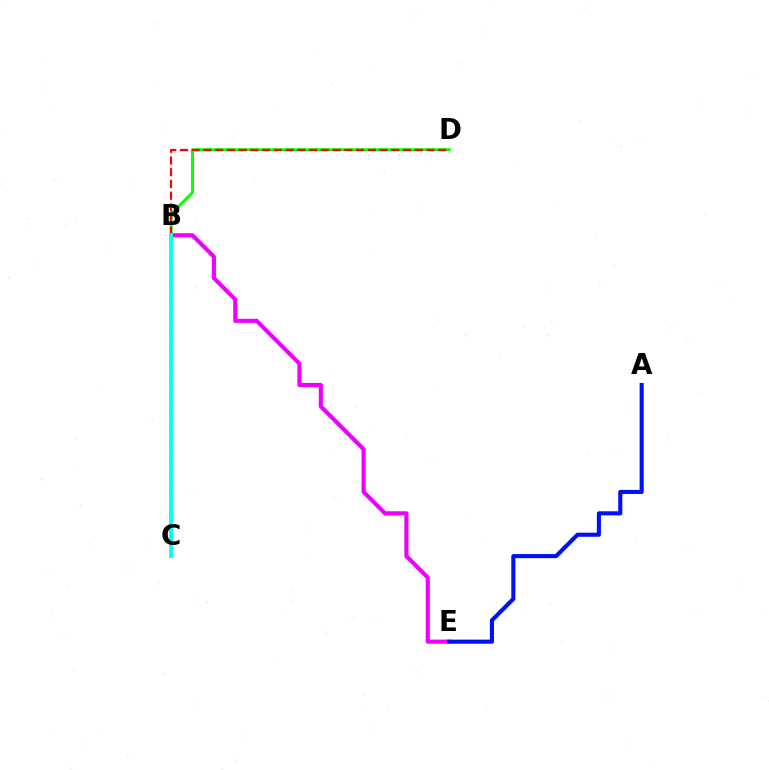{('B', 'C'): [{'color': '#fcf500', 'line_style': 'dashed', 'thickness': 2.1}, {'color': '#00fff6', 'line_style': 'solid', 'thickness': 2.77}], ('B', 'E'): [{'color': '#ee00ff', 'line_style': 'solid', 'thickness': 2.97}], ('A', 'E'): [{'color': '#0010ff', 'line_style': 'solid', 'thickness': 2.94}], ('B', 'D'): [{'color': '#08ff00', 'line_style': 'solid', 'thickness': 2.13}, {'color': '#ff0000', 'line_style': 'dashed', 'thickness': 1.59}]}